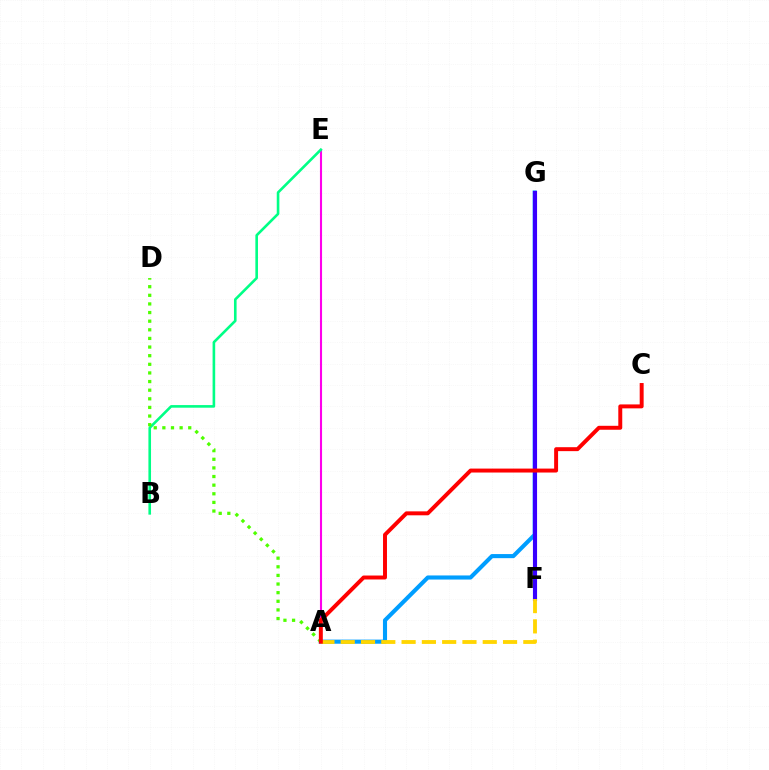{('A', 'G'): [{'color': '#009eff', 'line_style': 'solid', 'thickness': 2.95}], ('A', 'E'): [{'color': '#ff00ed', 'line_style': 'solid', 'thickness': 1.51}], ('F', 'G'): [{'color': '#3700ff', 'line_style': 'solid', 'thickness': 2.97}], ('B', 'E'): [{'color': '#00ff86', 'line_style': 'solid', 'thickness': 1.88}], ('A', 'D'): [{'color': '#4fff00', 'line_style': 'dotted', 'thickness': 2.34}], ('A', 'F'): [{'color': '#ffd500', 'line_style': 'dashed', 'thickness': 2.76}], ('A', 'C'): [{'color': '#ff0000', 'line_style': 'solid', 'thickness': 2.84}]}